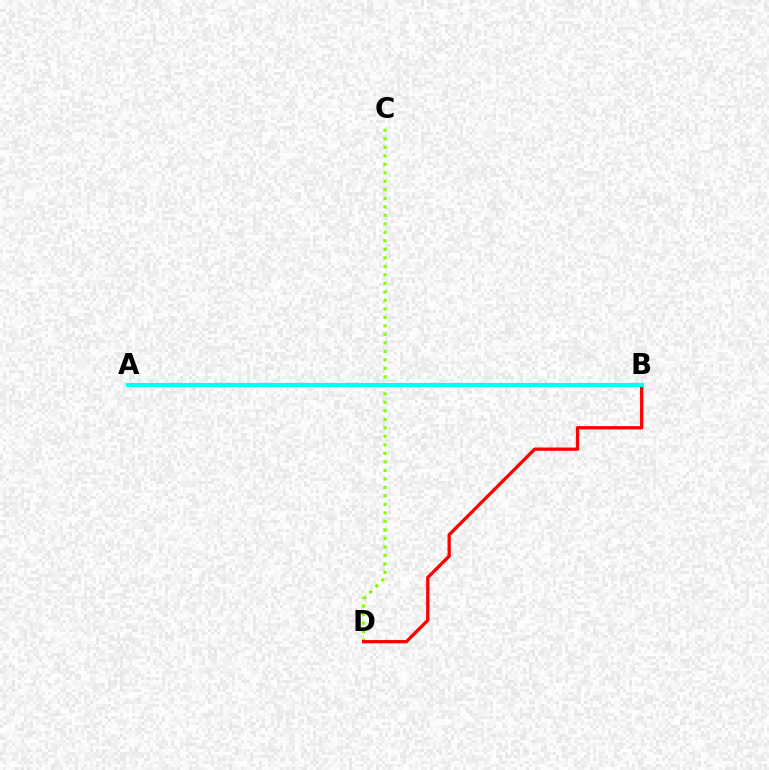{('A', 'B'): [{'color': '#7200ff', 'line_style': 'dashed', 'thickness': 2.92}, {'color': '#00fff6', 'line_style': 'solid', 'thickness': 2.9}], ('C', 'D'): [{'color': '#84ff00', 'line_style': 'dotted', 'thickness': 2.31}], ('B', 'D'): [{'color': '#ff0000', 'line_style': 'solid', 'thickness': 2.36}]}